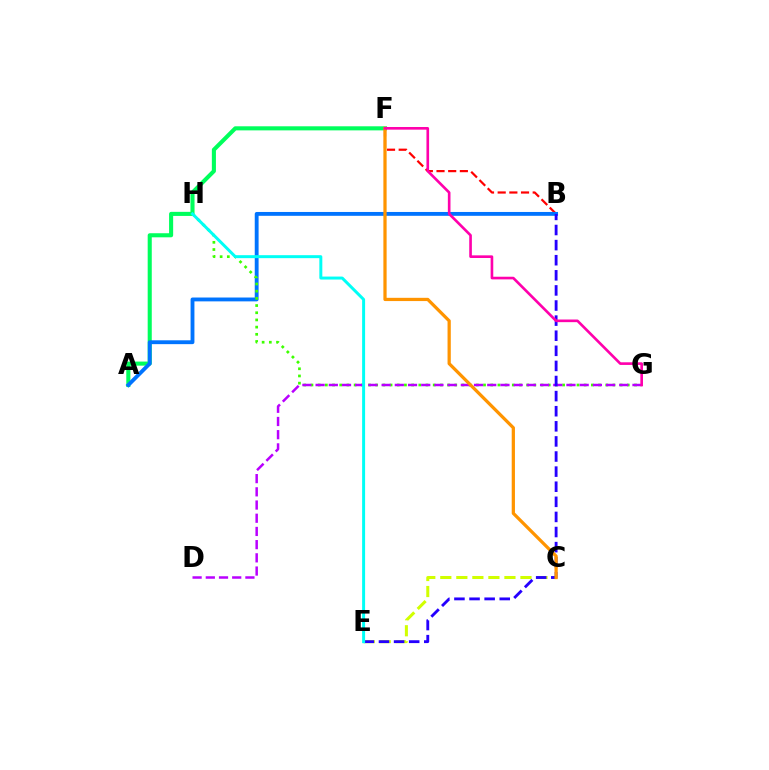{('A', 'F'): [{'color': '#00ff5c', 'line_style': 'solid', 'thickness': 2.94}], ('B', 'F'): [{'color': '#ff0000', 'line_style': 'dashed', 'thickness': 1.59}], ('A', 'B'): [{'color': '#0074ff', 'line_style': 'solid', 'thickness': 2.77}], ('G', 'H'): [{'color': '#3dff00', 'line_style': 'dotted', 'thickness': 1.95}], ('C', 'E'): [{'color': '#d1ff00', 'line_style': 'dashed', 'thickness': 2.18}], ('D', 'G'): [{'color': '#b900ff', 'line_style': 'dashed', 'thickness': 1.79}], ('B', 'E'): [{'color': '#2500ff', 'line_style': 'dashed', 'thickness': 2.05}], ('C', 'F'): [{'color': '#ff9400', 'line_style': 'solid', 'thickness': 2.34}], ('F', 'G'): [{'color': '#ff00ac', 'line_style': 'solid', 'thickness': 1.9}], ('E', 'H'): [{'color': '#00fff6', 'line_style': 'solid', 'thickness': 2.14}]}